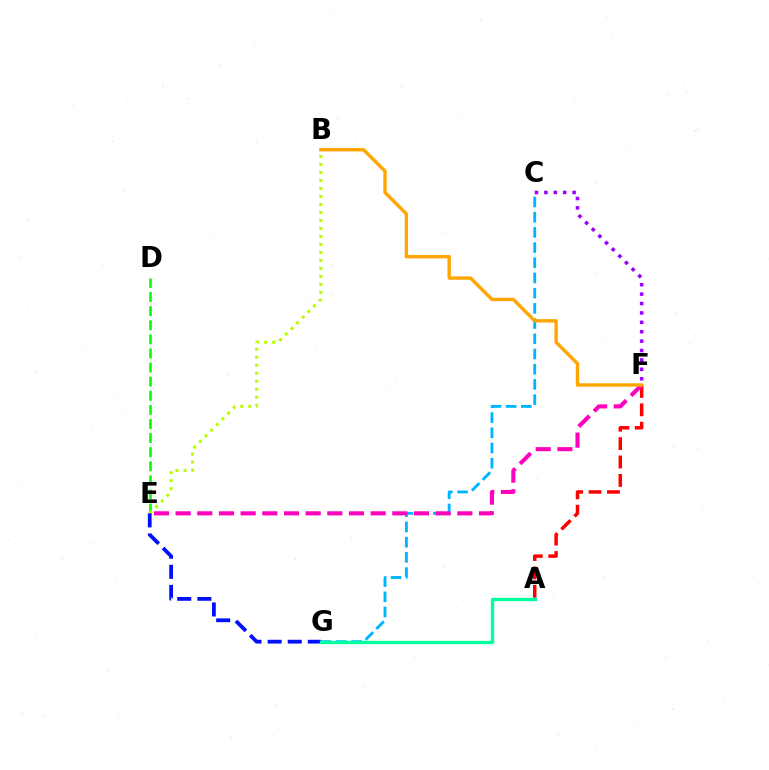{('D', 'E'): [{'color': '#08ff00', 'line_style': 'dashed', 'thickness': 1.92}], ('A', 'F'): [{'color': '#ff0000', 'line_style': 'dashed', 'thickness': 2.5}], ('B', 'E'): [{'color': '#b3ff00', 'line_style': 'dotted', 'thickness': 2.17}], ('C', 'G'): [{'color': '#00b5ff', 'line_style': 'dashed', 'thickness': 2.06}], ('E', 'F'): [{'color': '#ff00bd', 'line_style': 'dashed', 'thickness': 2.94}], ('E', 'G'): [{'color': '#0010ff', 'line_style': 'dashed', 'thickness': 2.73}], ('B', 'F'): [{'color': '#ffa500', 'line_style': 'solid', 'thickness': 2.43}], ('C', 'F'): [{'color': '#9b00ff', 'line_style': 'dotted', 'thickness': 2.55}], ('A', 'G'): [{'color': '#00ff9d', 'line_style': 'solid', 'thickness': 2.39}]}